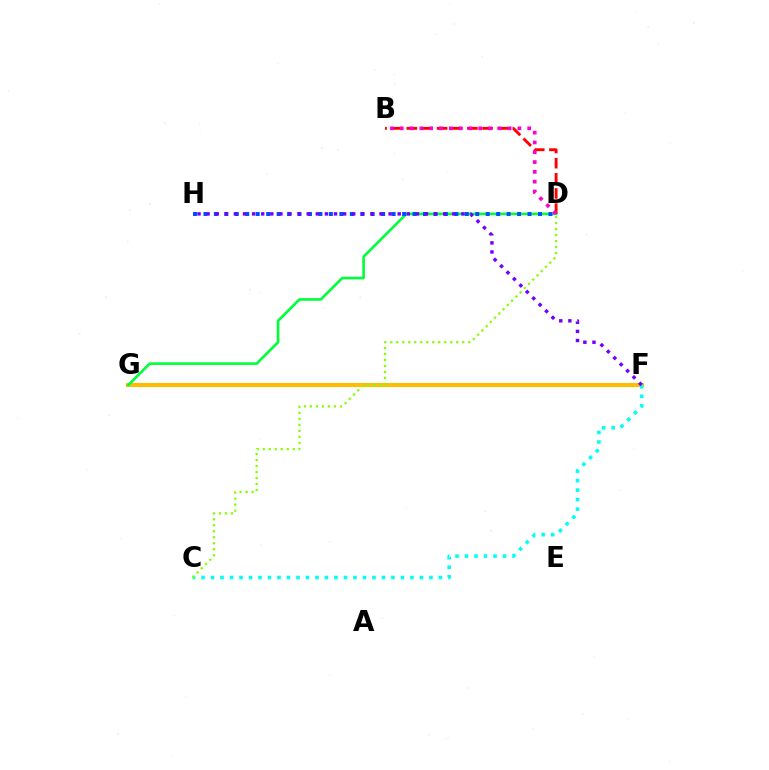{('F', 'G'): [{'color': '#ffbd00', 'line_style': 'solid', 'thickness': 2.89}], ('D', 'G'): [{'color': '#00ff39', 'line_style': 'solid', 'thickness': 1.9}], ('C', 'F'): [{'color': '#00fff6', 'line_style': 'dotted', 'thickness': 2.58}], ('D', 'H'): [{'color': '#004bff', 'line_style': 'dotted', 'thickness': 2.84}], ('B', 'D'): [{'color': '#ff0000', 'line_style': 'dashed', 'thickness': 2.06}, {'color': '#ff00cf', 'line_style': 'dotted', 'thickness': 2.66}], ('F', 'H'): [{'color': '#7200ff', 'line_style': 'dotted', 'thickness': 2.47}], ('C', 'D'): [{'color': '#84ff00', 'line_style': 'dotted', 'thickness': 1.63}]}